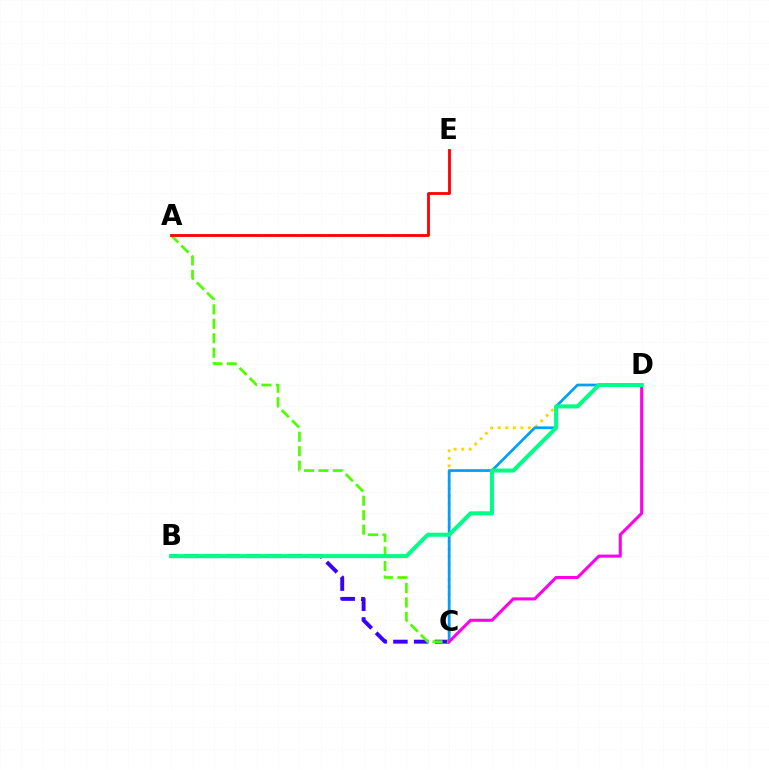{('B', 'C'): [{'color': '#3700ff', 'line_style': 'dashed', 'thickness': 2.82}], ('C', 'D'): [{'color': '#ffd500', 'line_style': 'dotted', 'thickness': 2.05}, {'color': '#009eff', 'line_style': 'solid', 'thickness': 1.96}, {'color': '#ff00ed', 'line_style': 'solid', 'thickness': 2.2}], ('A', 'C'): [{'color': '#4fff00', 'line_style': 'dashed', 'thickness': 1.96}], ('A', 'E'): [{'color': '#ff0000', 'line_style': 'solid', 'thickness': 2.02}], ('B', 'D'): [{'color': '#00ff86', 'line_style': 'solid', 'thickness': 2.9}]}